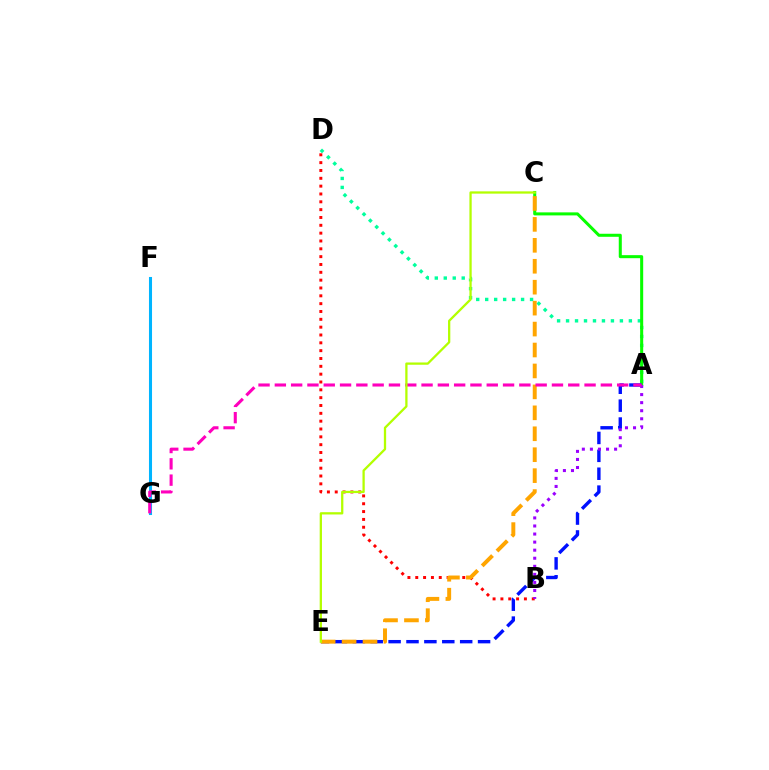{('A', 'D'): [{'color': '#00ff9d', 'line_style': 'dotted', 'thickness': 2.44}], ('A', 'C'): [{'color': '#08ff00', 'line_style': 'solid', 'thickness': 2.19}], ('B', 'D'): [{'color': '#ff0000', 'line_style': 'dotted', 'thickness': 2.13}], ('F', 'G'): [{'color': '#00b5ff', 'line_style': 'solid', 'thickness': 2.2}], ('A', 'E'): [{'color': '#0010ff', 'line_style': 'dashed', 'thickness': 2.43}], ('A', 'B'): [{'color': '#9b00ff', 'line_style': 'dotted', 'thickness': 2.19}], ('C', 'E'): [{'color': '#ffa500', 'line_style': 'dashed', 'thickness': 2.84}, {'color': '#b3ff00', 'line_style': 'solid', 'thickness': 1.64}], ('A', 'G'): [{'color': '#ff00bd', 'line_style': 'dashed', 'thickness': 2.21}]}